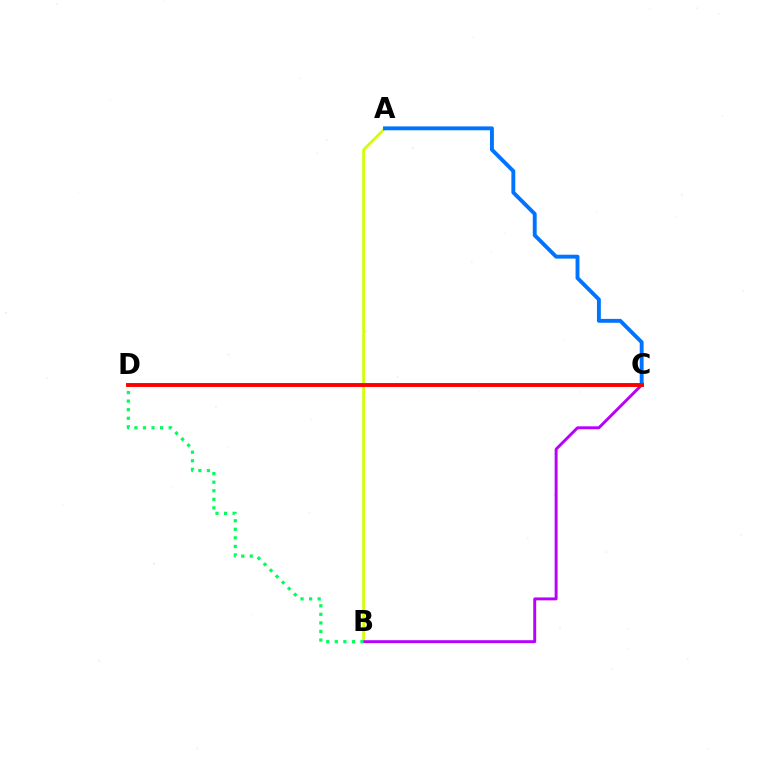{('A', 'B'): [{'color': '#d1ff00', 'line_style': 'solid', 'thickness': 1.96}], ('B', 'C'): [{'color': '#b900ff', 'line_style': 'solid', 'thickness': 2.1}], ('A', 'C'): [{'color': '#0074ff', 'line_style': 'solid', 'thickness': 2.8}], ('B', 'D'): [{'color': '#00ff5c', 'line_style': 'dotted', 'thickness': 2.33}], ('C', 'D'): [{'color': '#ff0000', 'line_style': 'solid', 'thickness': 2.81}]}